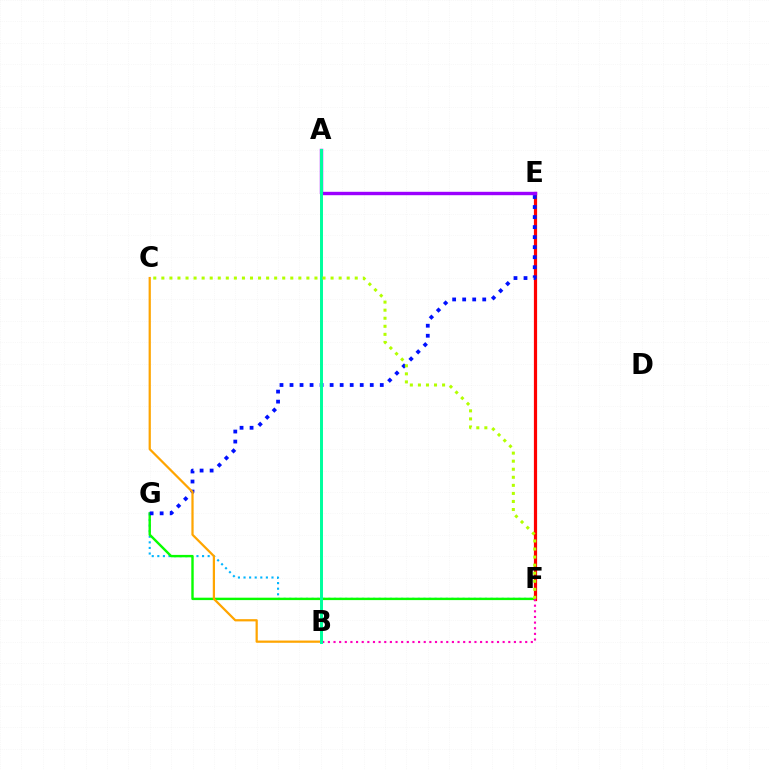{('F', 'G'): [{'color': '#00b5ff', 'line_style': 'dotted', 'thickness': 1.52}, {'color': '#08ff00', 'line_style': 'solid', 'thickness': 1.74}], ('E', 'F'): [{'color': '#ff0000', 'line_style': 'solid', 'thickness': 2.31}], ('B', 'F'): [{'color': '#ff00bd', 'line_style': 'dotted', 'thickness': 1.53}], ('E', 'G'): [{'color': '#0010ff', 'line_style': 'dotted', 'thickness': 2.72}], ('A', 'E'): [{'color': '#9b00ff', 'line_style': 'solid', 'thickness': 2.45}], ('B', 'C'): [{'color': '#ffa500', 'line_style': 'solid', 'thickness': 1.61}], ('A', 'B'): [{'color': '#00ff9d', 'line_style': 'solid', 'thickness': 2.14}], ('C', 'F'): [{'color': '#b3ff00', 'line_style': 'dotted', 'thickness': 2.19}]}